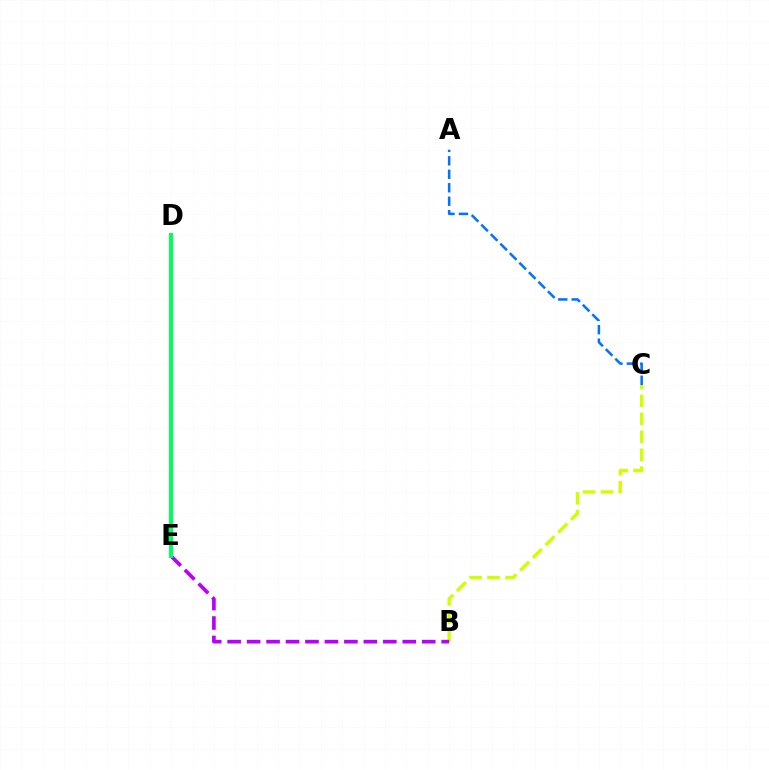{('B', 'C'): [{'color': '#d1ff00', 'line_style': 'dashed', 'thickness': 2.44}], ('D', 'E'): [{'color': '#ff0000', 'line_style': 'dotted', 'thickness': 2.11}, {'color': '#00ff5c', 'line_style': 'solid', 'thickness': 2.91}], ('B', 'E'): [{'color': '#b900ff', 'line_style': 'dashed', 'thickness': 2.64}], ('A', 'C'): [{'color': '#0074ff', 'line_style': 'dashed', 'thickness': 1.83}]}